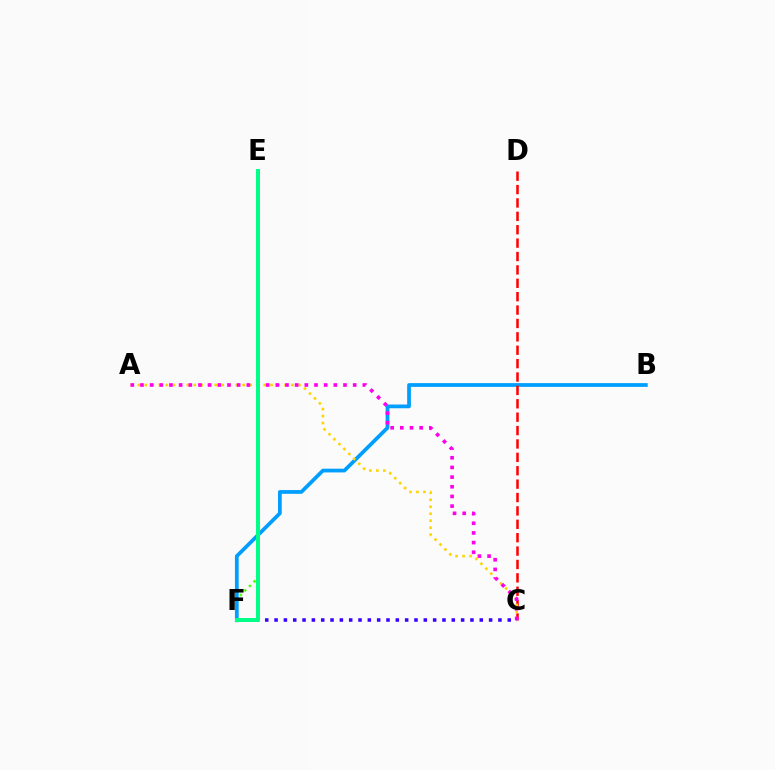{('E', 'F'): [{'color': '#4fff00', 'line_style': 'dotted', 'thickness': 1.75}, {'color': '#00ff86', 'line_style': 'solid', 'thickness': 2.86}], ('B', 'F'): [{'color': '#009eff', 'line_style': 'solid', 'thickness': 2.69}], ('C', 'D'): [{'color': '#ff0000', 'line_style': 'dashed', 'thickness': 1.82}], ('A', 'C'): [{'color': '#ffd500', 'line_style': 'dotted', 'thickness': 1.9}, {'color': '#ff00ed', 'line_style': 'dotted', 'thickness': 2.63}], ('C', 'F'): [{'color': '#3700ff', 'line_style': 'dotted', 'thickness': 2.53}]}